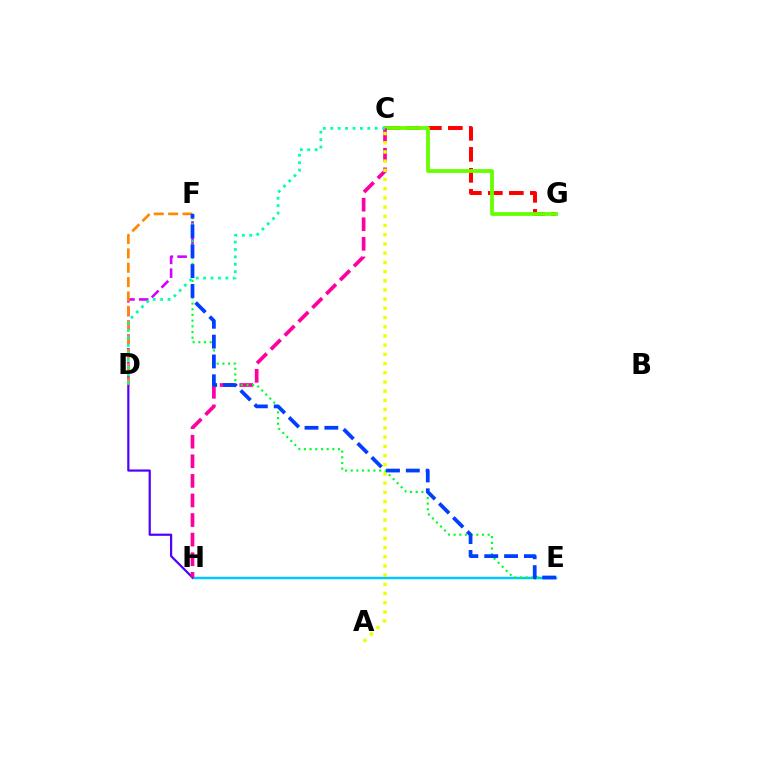{('C', 'G'): [{'color': '#ff0000', 'line_style': 'dashed', 'thickness': 2.85}, {'color': '#66ff00', 'line_style': 'solid', 'thickness': 2.72}], ('D', 'F'): [{'color': '#d600ff', 'line_style': 'dashed', 'thickness': 1.87}, {'color': '#ff8800', 'line_style': 'dashed', 'thickness': 1.95}], ('E', 'H'): [{'color': '#00c7ff', 'line_style': 'solid', 'thickness': 1.78}], ('D', 'H'): [{'color': '#4f00ff', 'line_style': 'solid', 'thickness': 1.58}], ('C', 'H'): [{'color': '#ff00a0', 'line_style': 'dashed', 'thickness': 2.66}], ('E', 'F'): [{'color': '#00ff27', 'line_style': 'dotted', 'thickness': 1.54}, {'color': '#003fff', 'line_style': 'dashed', 'thickness': 2.7}], ('A', 'C'): [{'color': '#eeff00', 'line_style': 'dotted', 'thickness': 2.5}], ('C', 'D'): [{'color': '#00ffaf', 'line_style': 'dotted', 'thickness': 2.01}]}